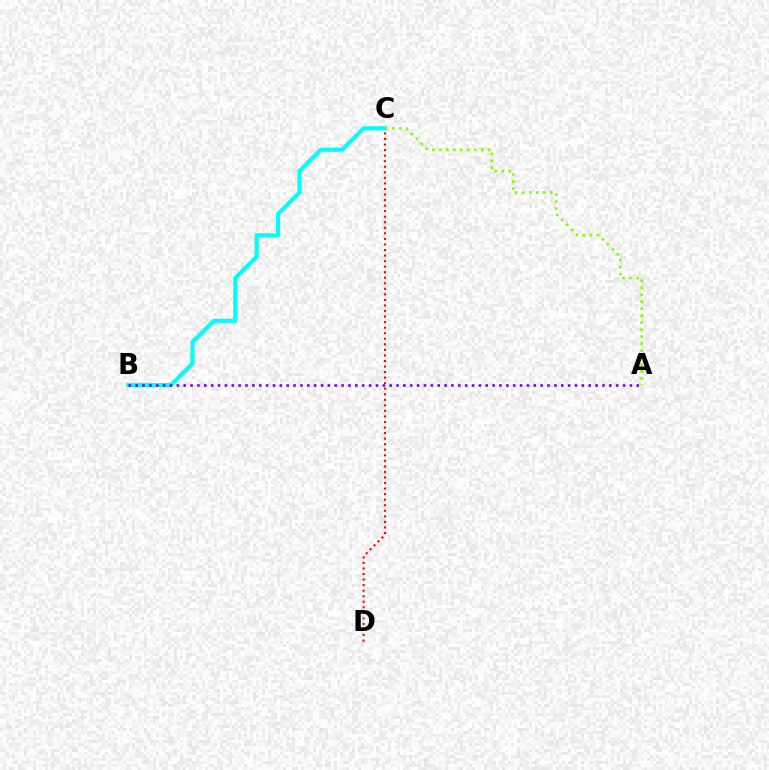{('C', 'D'): [{'color': '#ff0000', 'line_style': 'dotted', 'thickness': 1.51}], ('B', 'C'): [{'color': '#00fff6', 'line_style': 'solid', 'thickness': 2.96}], ('A', 'B'): [{'color': '#7200ff', 'line_style': 'dotted', 'thickness': 1.87}], ('A', 'C'): [{'color': '#84ff00', 'line_style': 'dotted', 'thickness': 1.9}]}